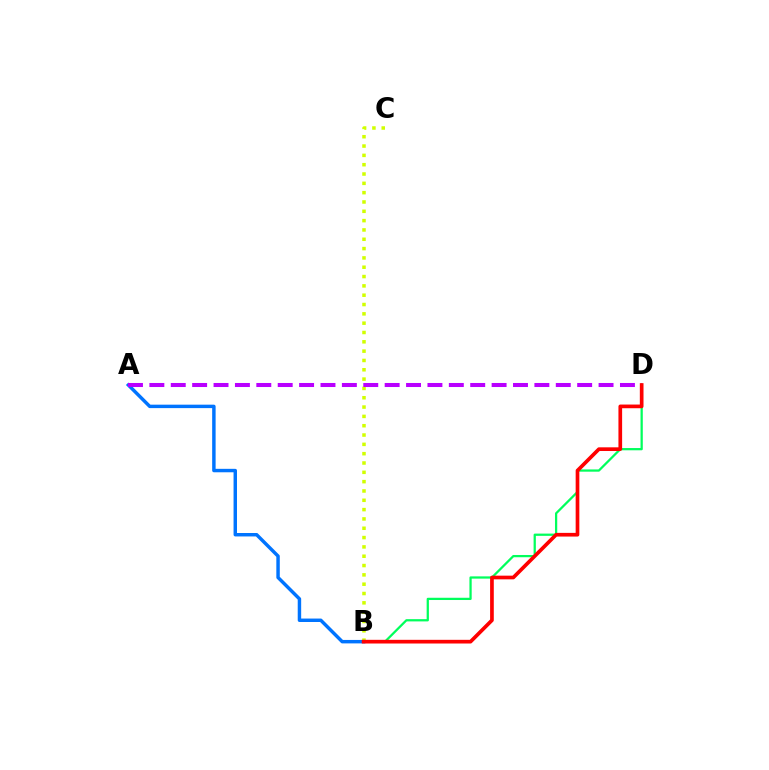{('B', 'D'): [{'color': '#00ff5c', 'line_style': 'solid', 'thickness': 1.62}, {'color': '#ff0000', 'line_style': 'solid', 'thickness': 2.65}], ('B', 'C'): [{'color': '#d1ff00', 'line_style': 'dotted', 'thickness': 2.53}], ('A', 'B'): [{'color': '#0074ff', 'line_style': 'solid', 'thickness': 2.48}], ('A', 'D'): [{'color': '#b900ff', 'line_style': 'dashed', 'thickness': 2.91}]}